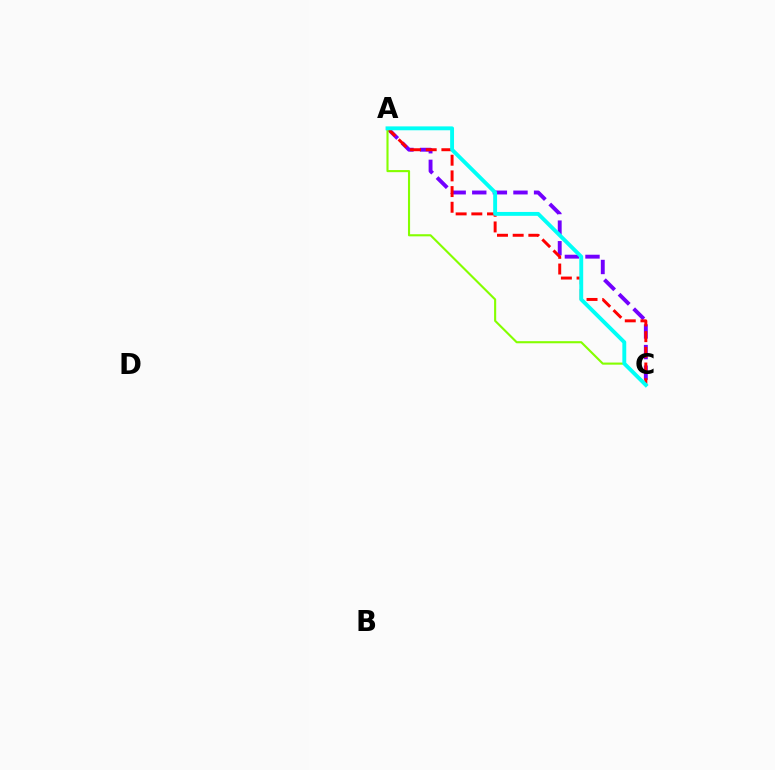{('A', 'C'): [{'color': '#7200ff', 'line_style': 'dashed', 'thickness': 2.8}, {'color': '#ff0000', 'line_style': 'dashed', 'thickness': 2.13}, {'color': '#84ff00', 'line_style': 'solid', 'thickness': 1.52}, {'color': '#00fff6', 'line_style': 'solid', 'thickness': 2.8}]}